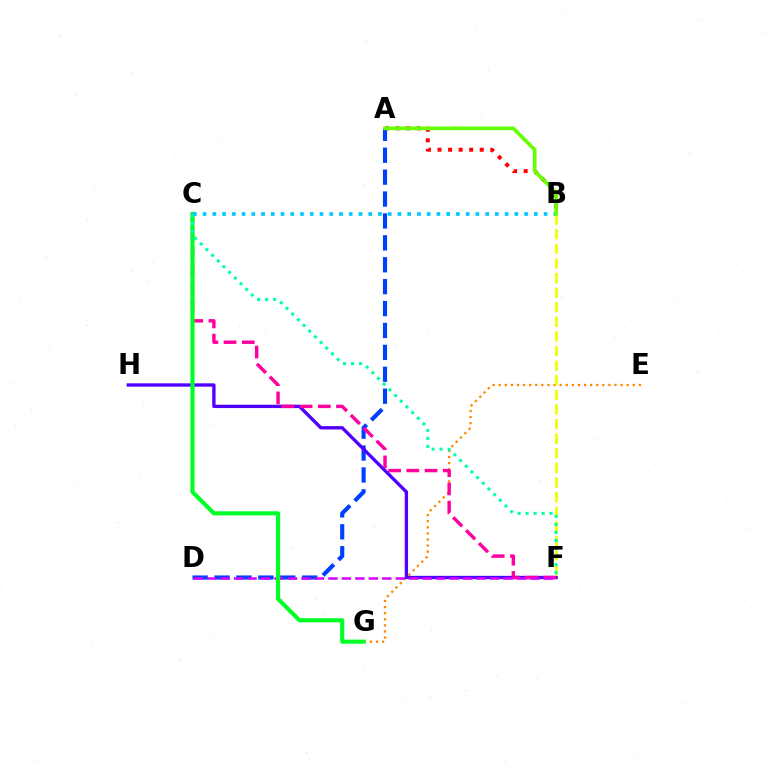{('A', 'D'): [{'color': '#003fff', 'line_style': 'dashed', 'thickness': 2.98}], ('E', 'G'): [{'color': '#ff8800', 'line_style': 'dotted', 'thickness': 1.66}], ('F', 'H'): [{'color': '#4f00ff', 'line_style': 'solid', 'thickness': 2.4}], ('B', 'F'): [{'color': '#eeff00', 'line_style': 'dashed', 'thickness': 1.98}], ('C', 'F'): [{'color': '#ff00a0', 'line_style': 'dashed', 'thickness': 2.48}, {'color': '#00ffaf', 'line_style': 'dotted', 'thickness': 2.18}], ('D', 'F'): [{'color': '#d600ff', 'line_style': 'dashed', 'thickness': 1.83}], ('C', 'G'): [{'color': '#00ff27', 'line_style': 'solid', 'thickness': 2.96}], ('A', 'B'): [{'color': '#ff0000', 'line_style': 'dotted', 'thickness': 2.87}, {'color': '#66ff00', 'line_style': 'solid', 'thickness': 2.63}], ('B', 'C'): [{'color': '#00c7ff', 'line_style': 'dotted', 'thickness': 2.65}]}